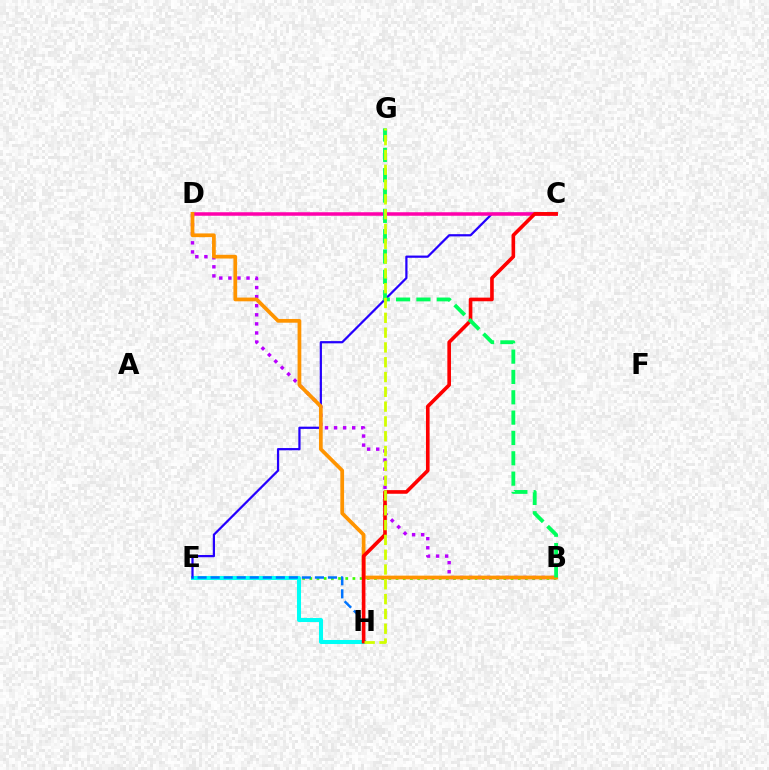{('B', 'E'): [{'color': '#3dff00', 'line_style': 'dotted', 'thickness': 1.95}], ('E', 'H'): [{'color': '#00fff6', 'line_style': 'solid', 'thickness': 2.91}, {'color': '#0074ff', 'line_style': 'dashed', 'thickness': 1.77}], ('C', 'E'): [{'color': '#2500ff', 'line_style': 'solid', 'thickness': 1.61}], ('B', 'D'): [{'color': '#b900ff', 'line_style': 'dotted', 'thickness': 2.47}, {'color': '#ff9400', 'line_style': 'solid', 'thickness': 2.69}], ('C', 'D'): [{'color': '#ff00ac', 'line_style': 'solid', 'thickness': 2.52}], ('C', 'H'): [{'color': '#ff0000', 'line_style': 'solid', 'thickness': 2.62}], ('B', 'G'): [{'color': '#00ff5c', 'line_style': 'dashed', 'thickness': 2.76}], ('G', 'H'): [{'color': '#d1ff00', 'line_style': 'dashed', 'thickness': 2.01}]}